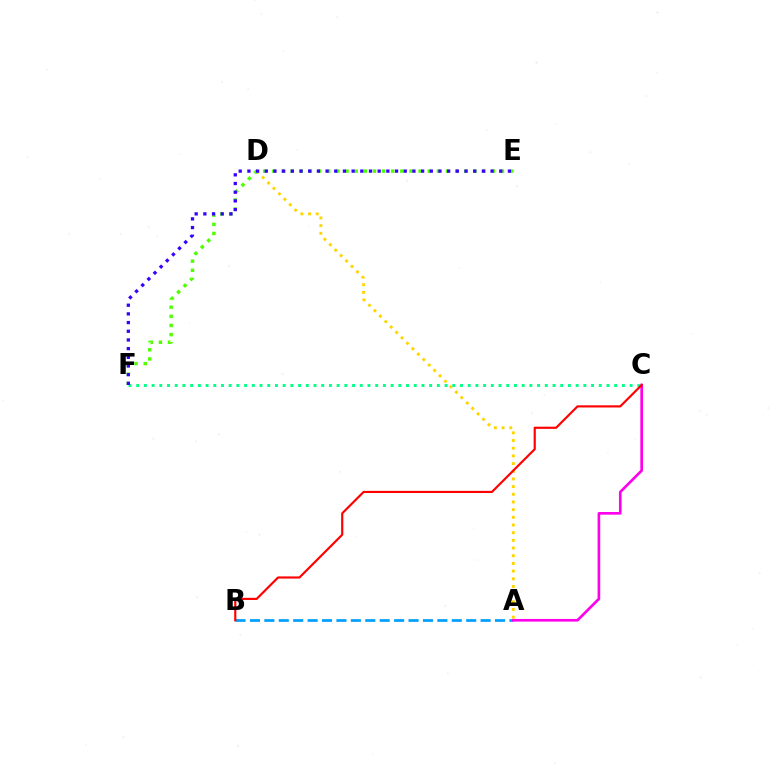{('A', 'D'): [{'color': '#ffd500', 'line_style': 'dotted', 'thickness': 2.09}], ('E', 'F'): [{'color': '#4fff00', 'line_style': 'dotted', 'thickness': 2.48}, {'color': '#3700ff', 'line_style': 'dotted', 'thickness': 2.36}], ('A', 'B'): [{'color': '#009eff', 'line_style': 'dashed', 'thickness': 1.96}], ('A', 'C'): [{'color': '#ff00ed', 'line_style': 'solid', 'thickness': 1.91}], ('C', 'F'): [{'color': '#00ff86', 'line_style': 'dotted', 'thickness': 2.09}], ('B', 'C'): [{'color': '#ff0000', 'line_style': 'solid', 'thickness': 1.56}]}